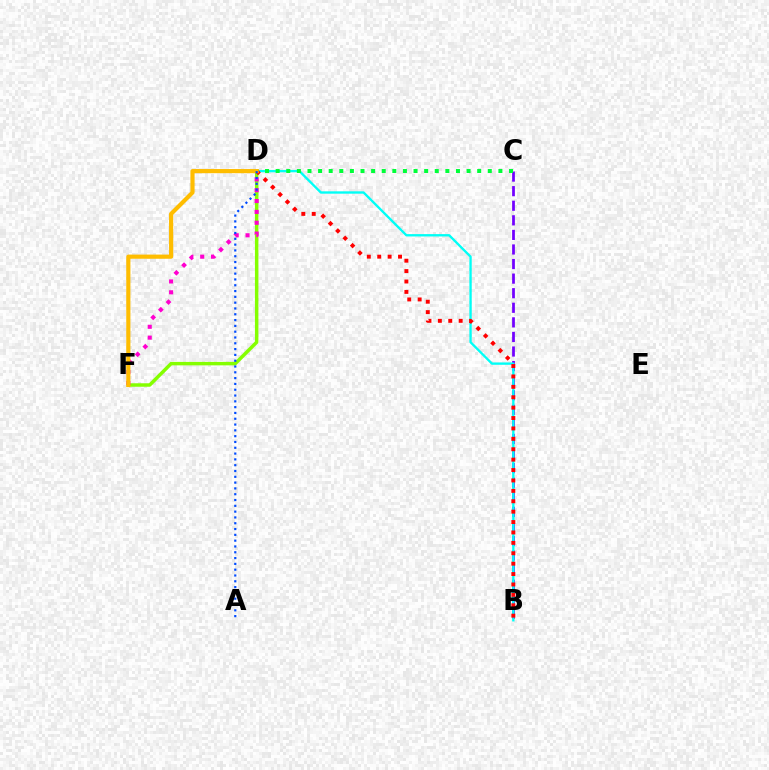{('B', 'C'): [{'color': '#7200ff', 'line_style': 'dashed', 'thickness': 1.98}], ('B', 'D'): [{'color': '#00fff6', 'line_style': 'solid', 'thickness': 1.69}, {'color': '#ff0000', 'line_style': 'dotted', 'thickness': 2.83}], ('D', 'F'): [{'color': '#84ff00', 'line_style': 'solid', 'thickness': 2.5}, {'color': '#ff00cf', 'line_style': 'dotted', 'thickness': 2.94}, {'color': '#ffbd00', 'line_style': 'solid', 'thickness': 3.0}], ('C', 'D'): [{'color': '#00ff39', 'line_style': 'dotted', 'thickness': 2.88}], ('A', 'D'): [{'color': '#004bff', 'line_style': 'dotted', 'thickness': 1.58}]}